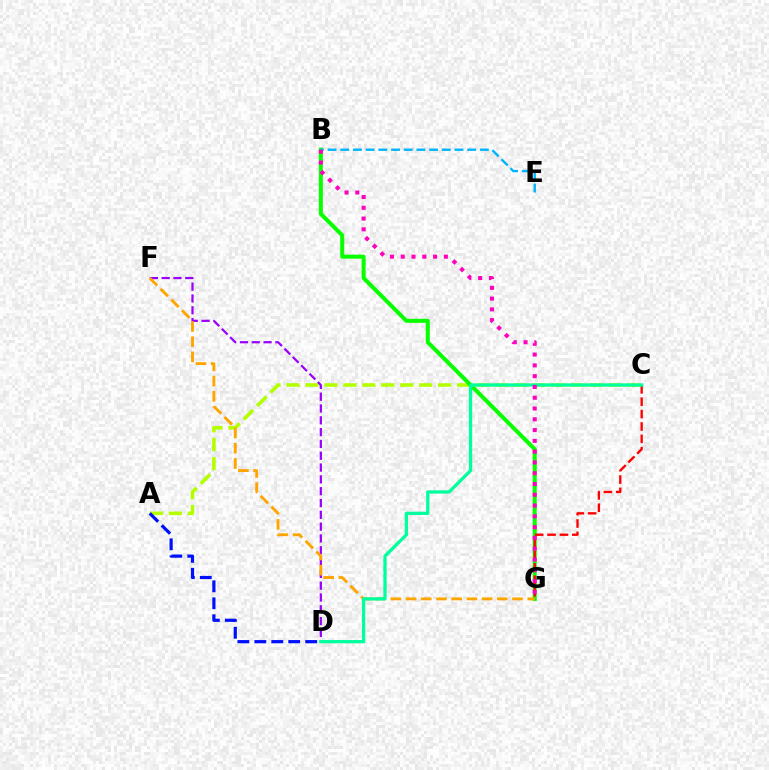{('A', 'C'): [{'color': '#b3ff00', 'line_style': 'dashed', 'thickness': 2.57}], ('A', 'D'): [{'color': '#0010ff', 'line_style': 'dashed', 'thickness': 2.3}], ('B', 'G'): [{'color': '#08ff00', 'line_style': 'solid', 'thickness': 2.89}, {'color': '#ff00bd', 'line_style': 'dotted', 'thickness': 2.93}], ('D', 'F'): [{'color': '#9b00ff', 'line_style': 'dashed', 'thickness': 1.6}], ('C', 'G'): [{'color': '#ff0000', 'line_style': 'dashed', 'thickness': 1.68}], ('F', 'G'): [{'color': '#ffa500', 'line_style': 'dashed', 'thickness': 2.07}], ('C', 'D'): [{'color': '#00ff9d', 'line_style': 'solid', 'thickness': 2.35}], ('B', 'E'): [{'color': '#00b5ff', 'line_style': 'dashed', 'thickness': 1.72}]}